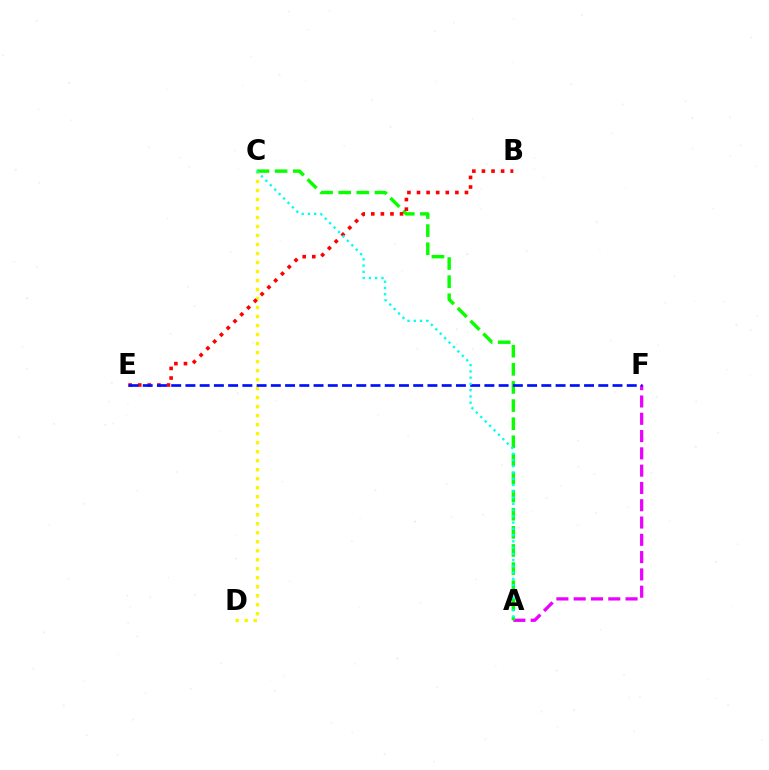{('C', 'D'): [{'color': '#fcf500', 'line_style': 'dotted', 'thickness': 2.45}], ('A', 'F'): [{'color': '#ee00ff', 'line_style': 'dashed', 'thickness': 2.35}], ('A', 'C'): [{'color': '#08ff00', 'line_style': 'dashed', 'thickness': 2.46}, {'color': '#00fff6', 'line_style': 'dotted', 'thickness': 1.7}], ('B', 'E'): [{'color': '#ff0000', 'line_style': 'dotted', 'thickness': 2.61}], ('E', 'F'): [{'color': '#0010ff', 'line_style': 'dashed', 'thickness': 1.93}]}